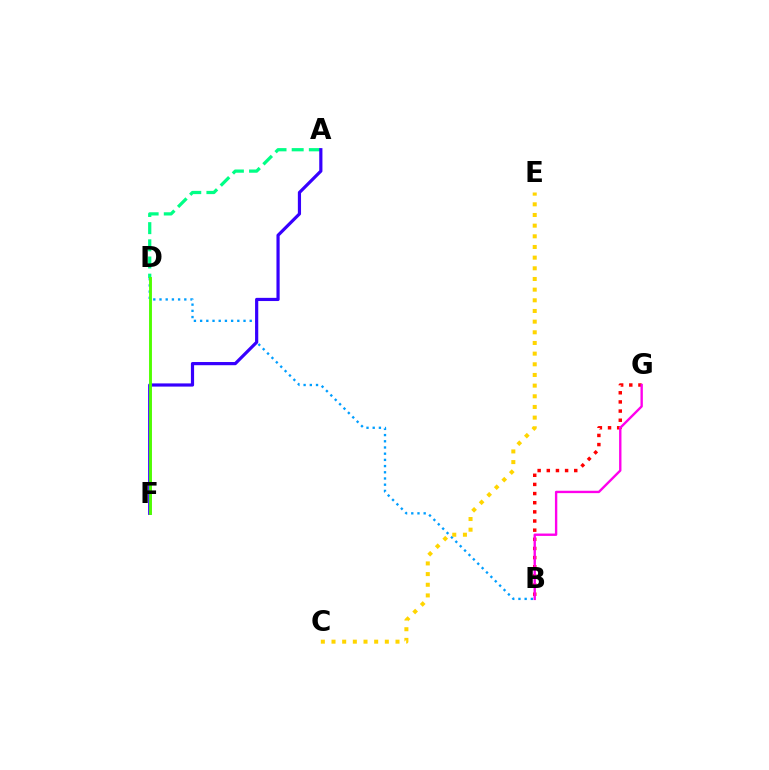{('A', 'D'): [{'color': '#00ff86', 'line_style': 'dashed', 'thickness': 2.33}], ('B', 'D'): [{'color': '#009eff', 'line_style': 'dotted', 'thickness': 1.68}], ('B', 'G'): [{'color': '#ff0000', 'line_style': 'dotted', 'thickness': 2.49}, {'color': '#ff00ed', 'line_style': 'solid', 'thickness': 1.71}], ('A', 'F'): [{'color': '#3700ff', 'line_style': 'solid', 'thickness': 2.3}], ('D', 'F'): [{'color': '#4fff00', 'line_style': 'solid', 'thickness': 2.08}], ('C', 'E'): [{'color': '#ffd500', 'line_style': 'dotted', 'thickness': 2.9}]}